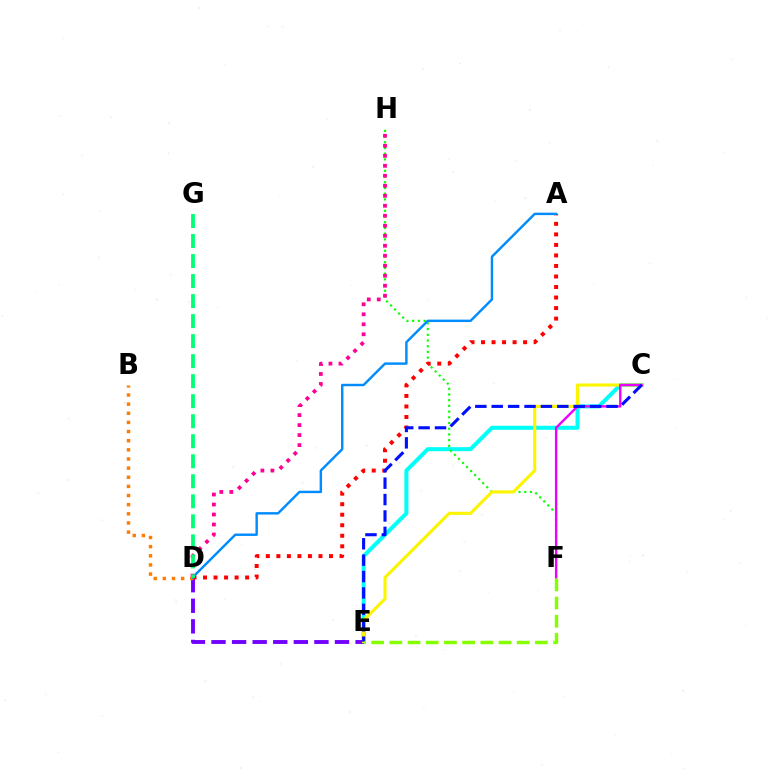{('C', 'E'): [{'color': '#00fff6', 'line_style': 'solid', 'thickness': 2.89}, {'color': '#fcf500', 'line_style': 'solid', 'thickness': 2.24}, {'color': '#0010ff', 'line_style': 'dashed', 'thickness': 2.23}], ('F', 'H'): [{'color': '#08ff00', 'line_style': 'dotted', 'thickness': 1.55}], ('D', 'E'): [{'color': '#7200ff', 'line_style': 'dashed', 'thickness': 2.8}], ('A', 'D'): [{'color': '#ff0000', 'line_style': 'dotted', 'thickness': 2.86}, {'color': '#008cff', 'line_style': 'solid', 'thickness': 1.75}], ('B', 'D'): [{'color': '#ff7c00', 'line_style': 'dotted', 'thickness': 2.48}], ('C', 'F'): [{'color': '#ee00ff', 'line_style': 'solid', 'thickness': 1.71}], ('D', 'H'): [{'color': '#ff0094', 'line_style': 'dotted', 'thickness': 2.72}], ('D', 'G'): [{'color': '#00ff74', 'line_style': 'dashed', 'thickness': 2.72}], ('E', 'F'): [{'color': '#84ff00', 'line_style': 'dashed', 'thickness': 2.47}]}